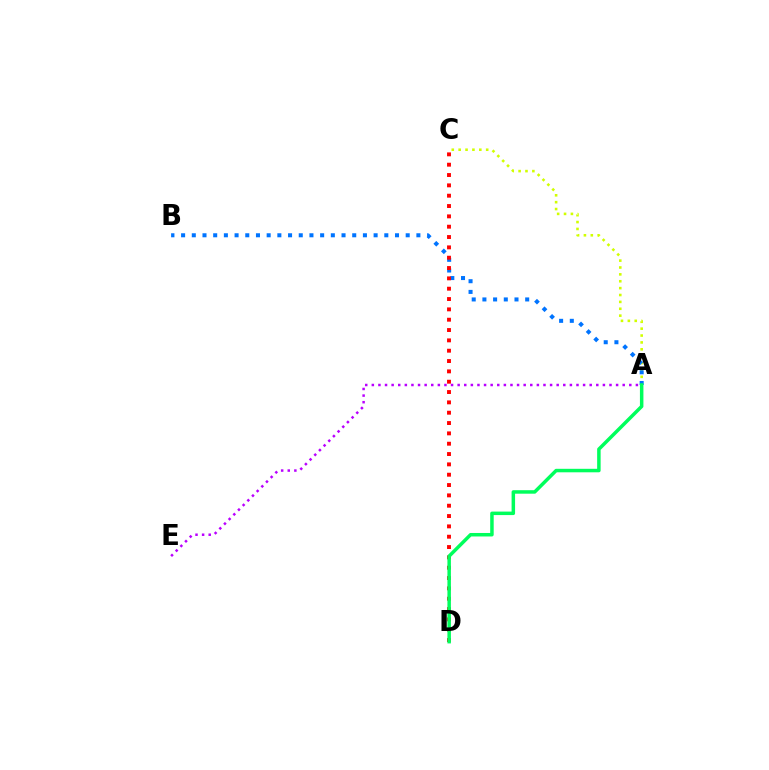{('A', 'C'): [{'color': '#d1ff00', 'line_style': 'dotted', 'thickness': 1.87}], ('A', 'B'): [{'color': '#0074ff', 'line_style': 'dotted', 'thickness': 2.91}], ('C', 'D'): [{'color': '#ff0000', 'line_style': 'dotted', 'thickness': 2.81}], ('A', 'D'): [{'color': '#00ff5c', 'line_style': 'solid', 'thickness': 2.51}], ('A', 'E'): [{'color': '#b900ff', 'line_style': 'dotted', 'thickness': 1.79}]}